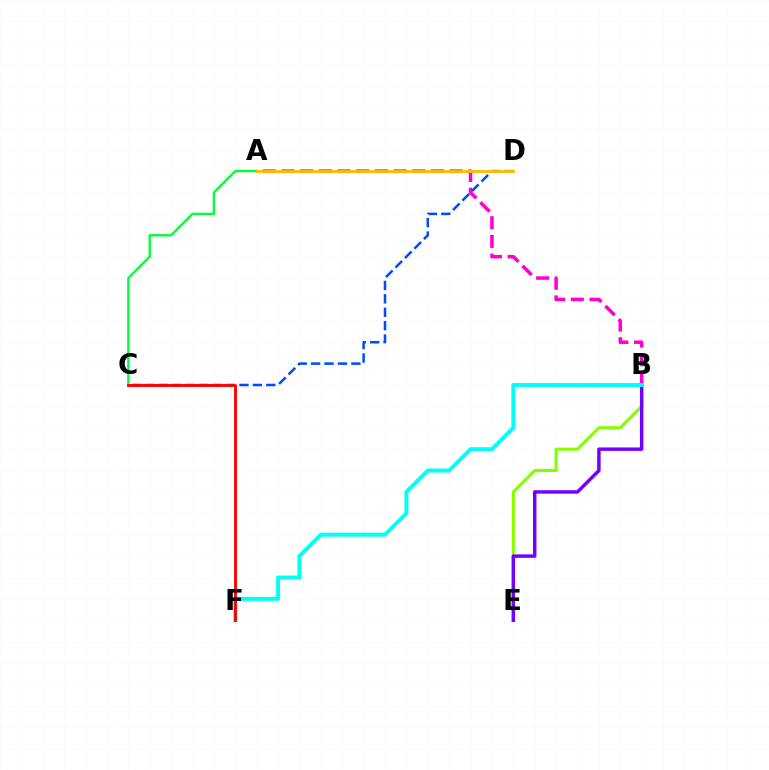{('A', 'B'): [{'color': '#ff00cf', 'line_style': 'dashed', 'thickness': 2.54}], ('A', 'C'): [{'color': '#00ff39', 'line_style': 'solid', 'thickness': 1.69}], ('C', 'D'): [{'color': '#004bff', 'line_style': 'dashed', 'thickness': 1.82}], ('B', 'E'): [{'color': '#84ff00', 'line_style': 'solid', 'thickness': 2.23}, {'color': '#7200ff', 'line_style': 'solid', 'thickness': 2.49}], ('A', 'D'): [{'color': '#ffbd00', 'line_style': 'solid', 'thickness': 2.06}], ('B', 'F'): [{'color': '#00fff6', 'line_style': 'solid', 'thickness': 2.83}], ('C', 'F'): [{'color': '#ff0000', 'line_style': 'solid', 'thickness': 2.08}]}